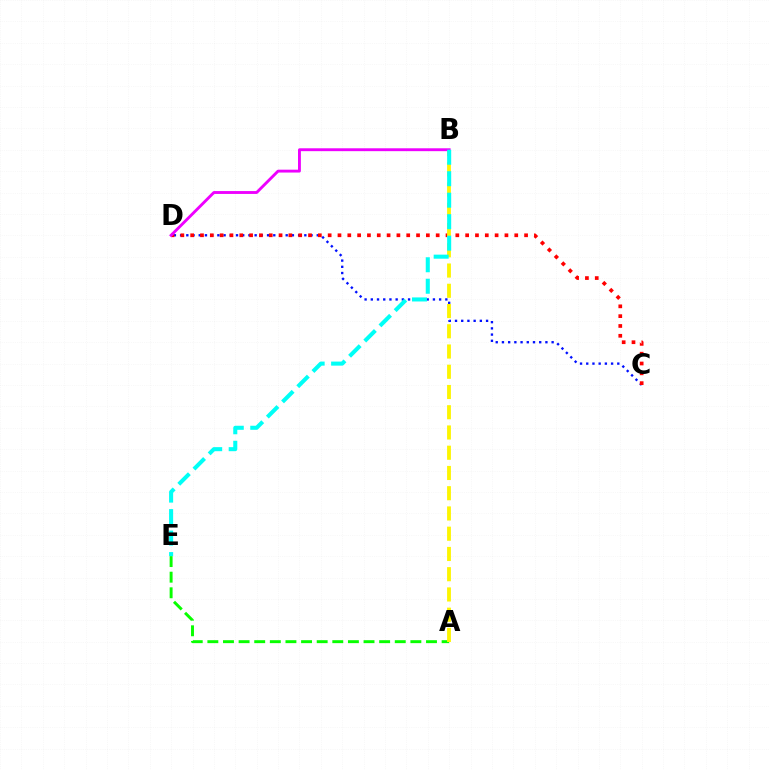{('C', 'D'): [{'color': '#0010ff', 'line_style': 'dotted', 'thickness': 1.69}, {'color': '#ff0000', 'line_style': 'dotted', 'thickness': 2.67}], ('A', 'E'): [{'color': '#08ff00', 'line_style': 'dashed', 'thickness': 2.12}], ('A', 'B'): [{'color': '#fcf500', 'line_style': 'dashed', 'thickness': 2.75}], ('B', 'D'): [{'color': '#ee00ff', 'line_style': 'solid', 'thickness': 2.07}], ('B', 'E'): [{'color': '#00fff6', 'line_style': 'dashed', 'thickness': 2.92}]}